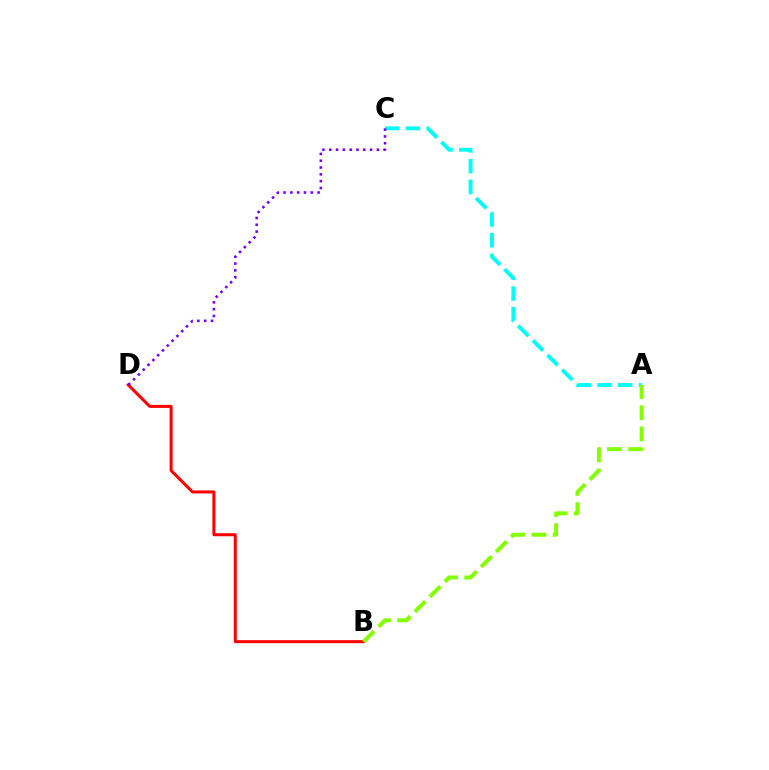{('A', 'C'): [{'color': '#00fff6', 'line_style': 'dashed', 'thickness': 2.82}], ('B', 'D'): [{'color': '#ff0000', 'line_style': 'solid', 'thickness': 2.18}], ('A', 'B'): [{'color': '#84ff00', 'line_style': 'dashed', 'thickness': 2.88}], ('C', 'D'): [{'color': '#7200ff', 'line_style': 'dotted', 'thickness': 1.85}]}